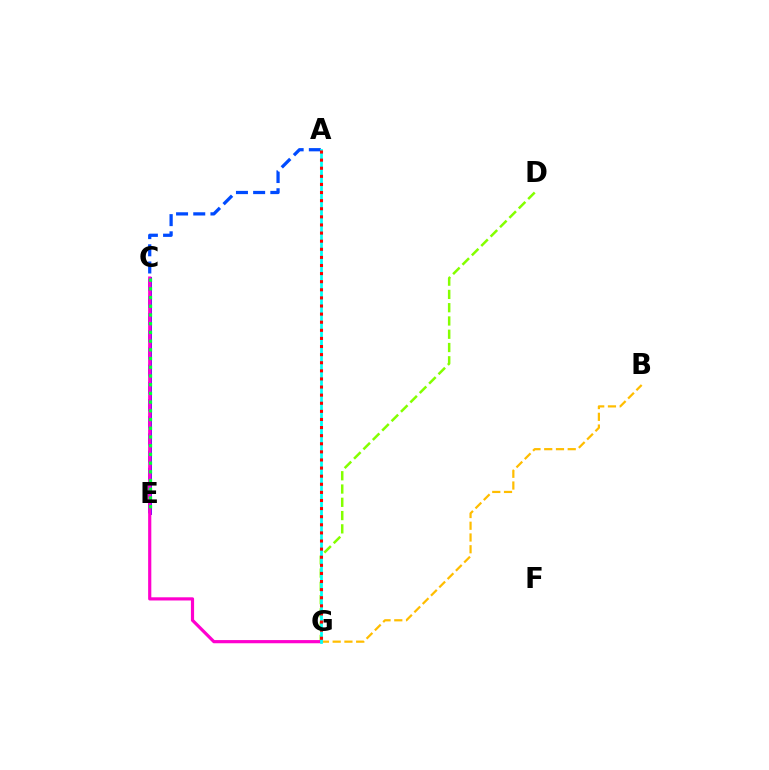{('C', 'E'): [{'color': '#7200ff', 'line_style': 'solid', 'thickness': 2.12}, {'color': '#00ff39', 'line_style': 'dotted', 'thickness': 2.37}], ('D', 'G'): [{'color': '#84ff00', 'line_style': 'dashed', 'thickness': 1.8}], ('B', 'G'): [{'color': '#ffbd00', 'line_style': 'dashed', 'thickness': 1.6}], ('A', 'E'): [{'color': '#004bff', 'line_style': 'dashed', 'thickness': 2.33}], ('C', 'G'): [{'color': '#ff00cf', 'line_style': 'solid', 'thickness': 2.29}], ('A', 'G'): [{'color': '#00fff6', 'line_style': 'solid', 'thickness': 1.97}, {'color': '#ff0000', 'line_style': 'dotted', 'thickness': 2.2}]}